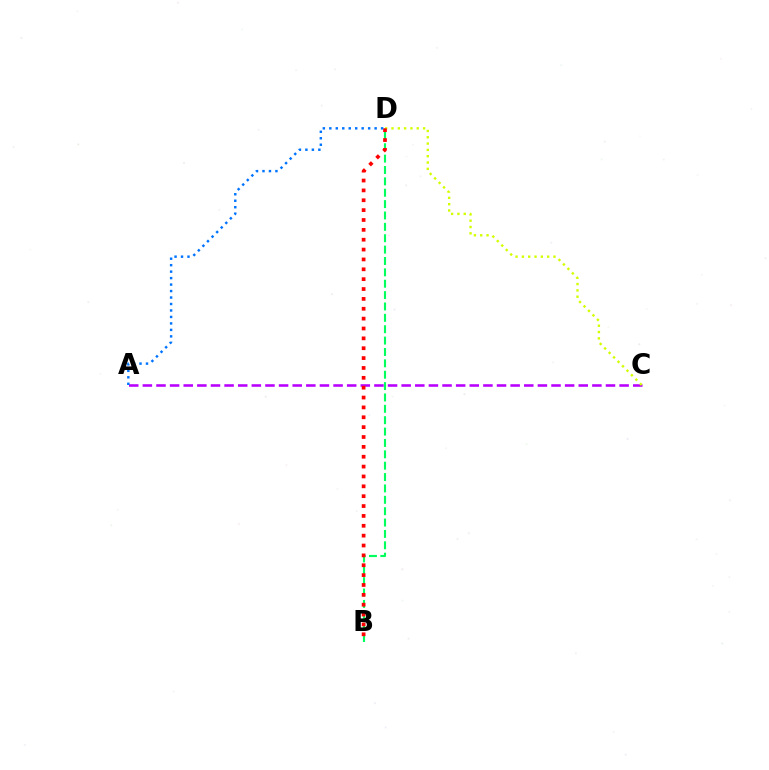{('B', 'D'): [{'color': '#00ff5c', 'line_style': 'dashed', 'thickness': 1.55}, {'color': '#ff0000', 'line_style': 'dotted', 'thickness': 2.68}], ('A', 'C'): [{'color': '#b900ff', 'line_style': 'dashed', 'thickness': 1.85}], ('C', 'D'): [{'color': '#d1ff00', 'line_style': 'dotted', 'thickness': 1.72}], ('A', 'D'): [{'color': '#0074ff', 'line_style': 'dotted', 'thickness': 1.76}]}